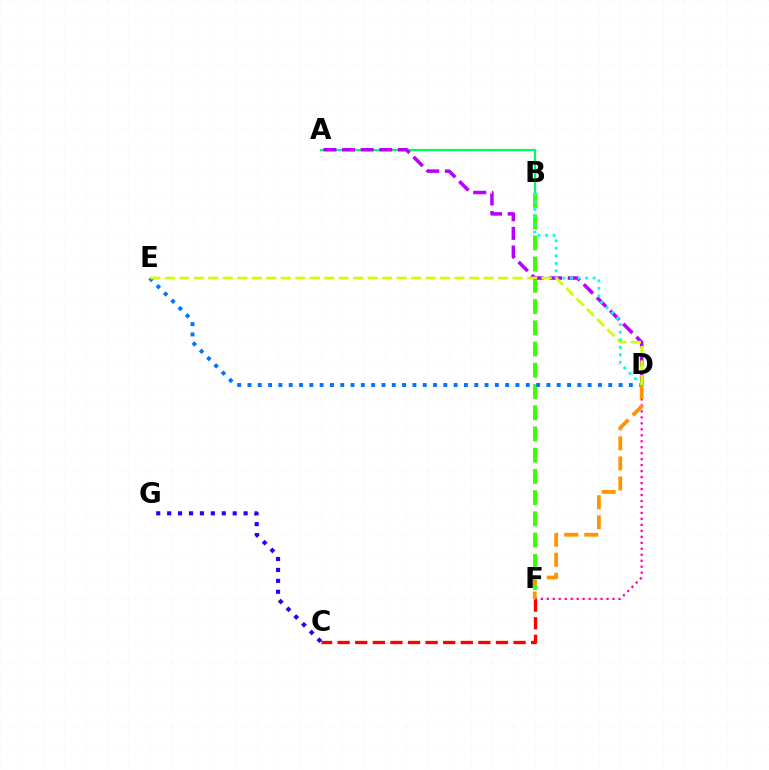{('C', 'F'): [{'color': '#ff0000', 'line_style': 'dashed', 'thickness': 2.39}], ('A', 'B'): [{'color': '#00ff5c', 'line_style': 'solid', 'thickness': 1.59}], ('B', 'F'): [{'color': '#3dff00', 'line_style': 'dashed', 'thickness': 2.88}], ('A', 'D'): [{'color': '#b900ff', 'line_style': 'dashed', 'thickness': 2.53}], ('D', 'F'): [{'color': '#ff00ac', 'line_style': 'dotted', 'thickness': 1.62}, {'color': '#ff9400', 'line_style': 'dashed', 'thickness': 2.73}], ('D', 'E'): [{'color': '#0074ff', 'line_style': 'dotted', 'thickness': 2.8}, {'color': '#d1ff00', 'line_style': 'dashed', 'thickness': 1.97}], ('B', 'D'): [{'color': '#00fff6', 'line_style': 'dotted', 'thickness': 2.05}], ('C', 'G'): [{'color': '#2500ff', 'line_style': 'dotted', 'thickness': 2.97}]}